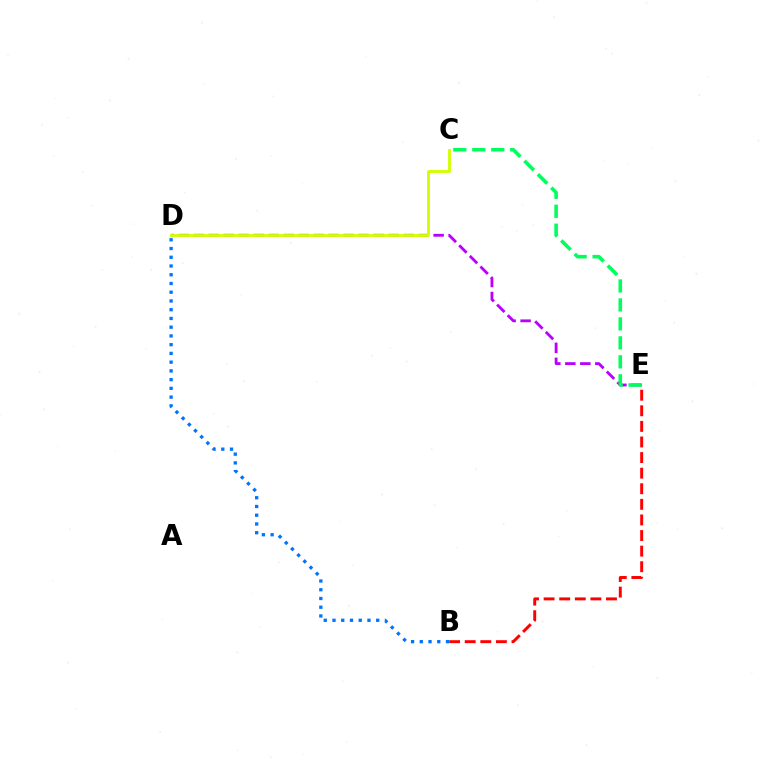{('B', 'E'): [{'color': '#ff0000', 'line_style': 'dashed', 'thickness': 2.12}], ('D', 'E'): [{'color': '#b900ff', 'line_style': 'dashed', 'thickness': 2.04}], ('C', 'D'): [{'color': '#d1ff00', 'line_style': 'solid', 'thickness': 2.06}], ('C', 'E'): [{'color': '#00ff5c', 'line_style': 'dashed', 'thickness': 2.58}], ('B', 'D'): [{'color': '#0074ff', 'line_style': 'dotted', 'thickness': 2.37}]}